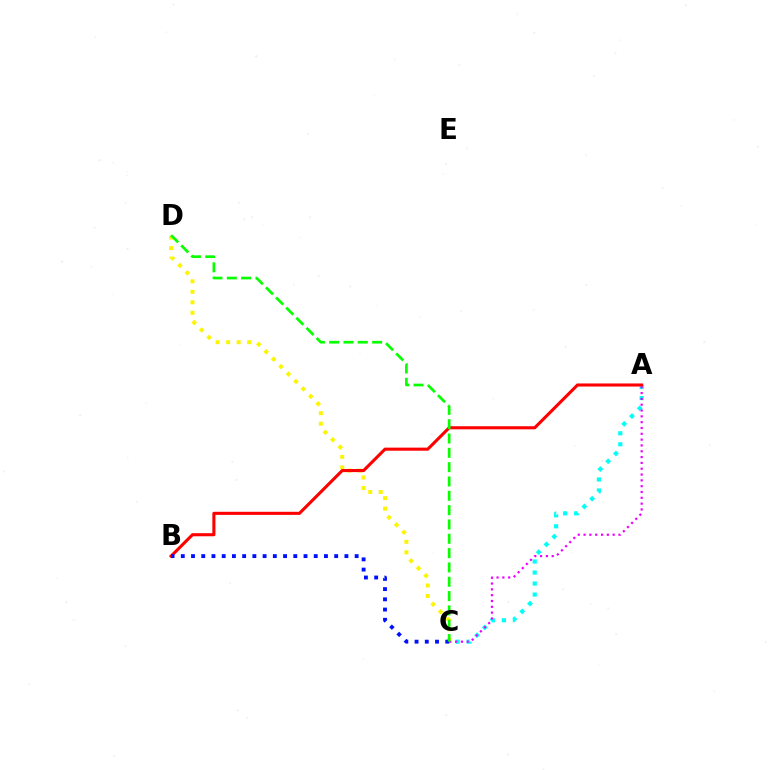{('C', 'D'): [{'color': '#fcf500', 'line_style': 'dotted', 'thickness': 2.85}, {'color': '#08ff00', 'line_style': 'dashed', 'thickness': 1.95}], ('A', 'C'): [{'color': '#00fff6', 'line_style': 'dotted', 'thickness': 2.99}, {'color': '#ee00ff', 'line_style': 'dotted', 'thickness': 1.58}], ('A', 'B'): [{'color': '#ff0000', 'line_style': 'solid', 'thickness': 2.22}], ('B', 'C'): [{'color': '#0010ff', 'line_style': 'dotted', 'thickness': 2.78}]}